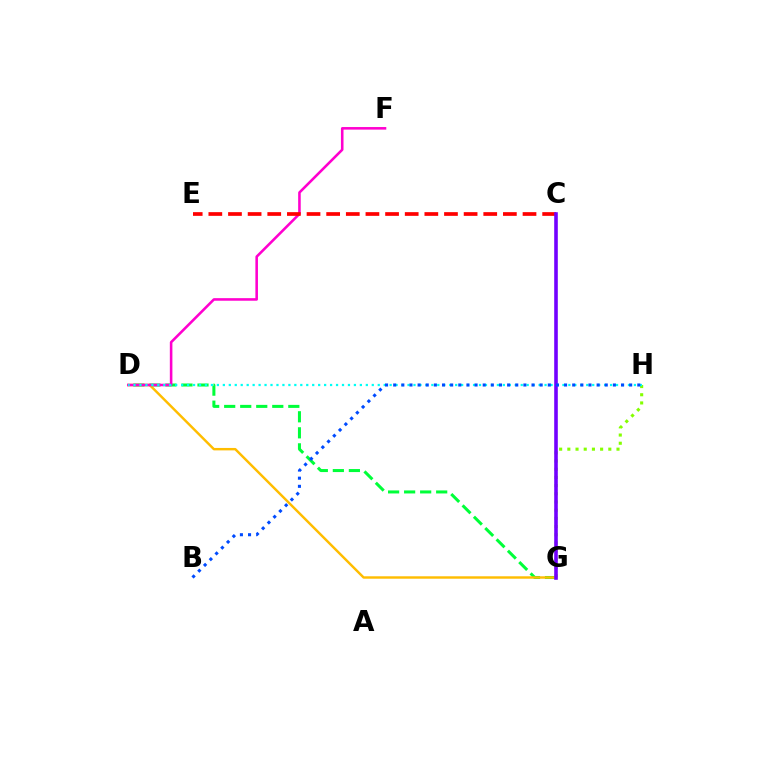{('D', 'G'): [{'color': '#00ff39', 'line_style': 'dashed', 'thickness': 2.18}, {'color': '#ffbd00', 'line_style': 'solid', 'thickness': 1.75}], ('D', 'F'): [{'color': '#ff00cf', 'line_style': 'solid', 'thickness': 1.85}], ('C', 'E'): [{'color': '#ff0000', 'line_style': 'dashed', 'thickness': 2.67}], ('G', 'H'): [{'color': '#84ff00', 'line_style': 'dotted', 'thickness': 2.23}], ('D', 'H'): [{'color': '#00fff6', 'line_style': 'dotted', 'thickness': 1.62}], ('C', 'G'): [{'color': '#7200ff', 'line_style': 'solid', 'thickness': 2.59}], ('B', 'H'): [{'color': '#004bff', 'line_style': 'dotted', 'thickness': 2.21}]}